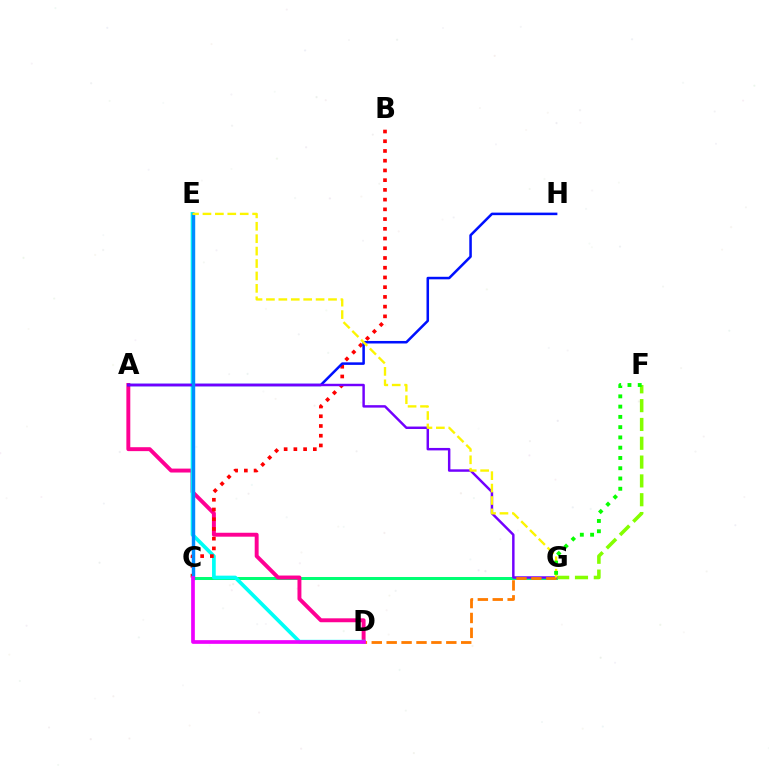{('C', 'G'): [{'color': '#00ff74', 'line_style': 'solid', 'thickness': 2.17}], ('F', 'G'): [{'color': '#84ff00', 'line_style': 'dashed', 'thickness': 2.56}, {'color': '#08ff00', 'line_style': 'dotted', 'thickness': 2.79}], ('A', 'D'): [{'color': '#ff0094', 'line_style': 'solid', 'thickness': 2.83}], ('D', 'E'): [{'color': '#00fff6', 'line_style': 'solid', 'thickness': 2.66}], ('B', 'C'): [{'color': '#ff0000', 'line_style': 'dotted', 'thickness': 2.64}], ('A', 'H'): [{'color': '#0010ff', 'line_style': 'solid', 'thickness': 1.82}], ('A', 'G'): [{'color': '#7200ff', 'line_style': 'solid', 'thickness': 1.77}], ('C', 'E'): [{'color': '#008cff', 'line_style': 'solid', 'thickness': 2.47}], ('D', 'G'): [{'color': '#ff7c00', 'line_style': 'dashed', 'thickness': 2.03}], ('E', 'G'): [{'color': '#fcf500', 'line_style': 'dashed', 'thickness': 1.69}], ('C', 'D'): [{'color': '#ee00ff', 'line_style': 'solid', 'thickness': 2.66}]}